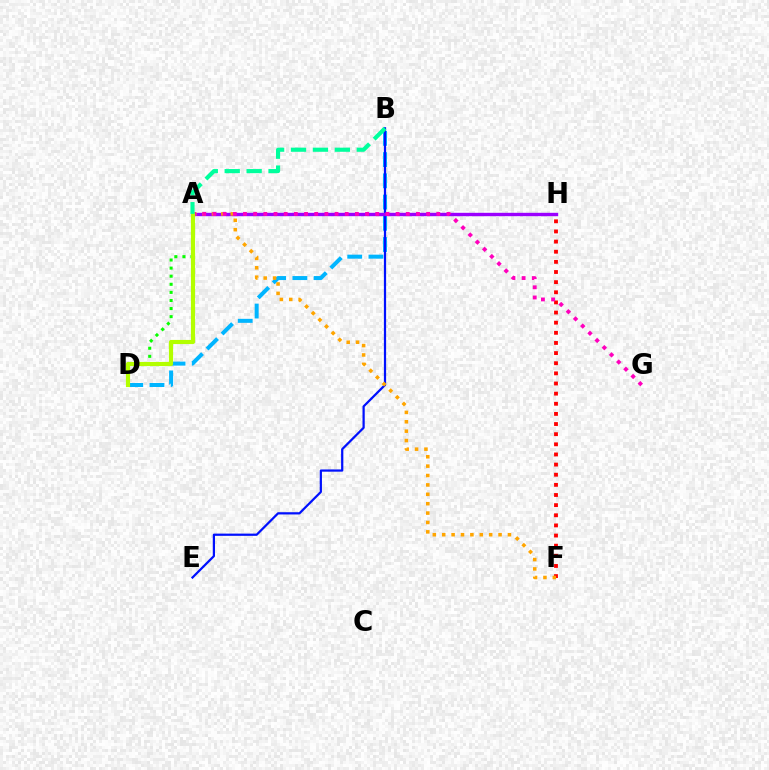{('A', 'D'): [{'color': '#08ff00', 'line_style': 'dotted', 'thickness': 2.2}, {'color': '#b3ff00', 'line_style': 'solid', 'thickness': 2.99}], ('B', 'D'): [{'color': '#00b5ff', 'line_style': 'dashed', 'thickness': 2.88}], ('F', 'H'): [{'color': '#ff0000', 'line_style': 'dotted', 'thickness': 2.75}], ('B', 'E'): [{'color': '#0010ff', 'line_style': 'solid', 'thickness': 1.61}], ('A', 'H'): [{'color': '#9b00ff', 'line_style': 'solid', 'thickness': 2.43}], ('A', 'F'): [{'color': '#ffa500', 'line_style': 'dotted', 'thickness': 2.55}], ('A', 'G'): [{'color': '#ff00bd', 'line_style': 'dotted', 'thickness': 2.76}], ('A', 'B'): [{'color': '#00ff9d', 'line_style': 'dashed', 'thickness': 2.98}]}